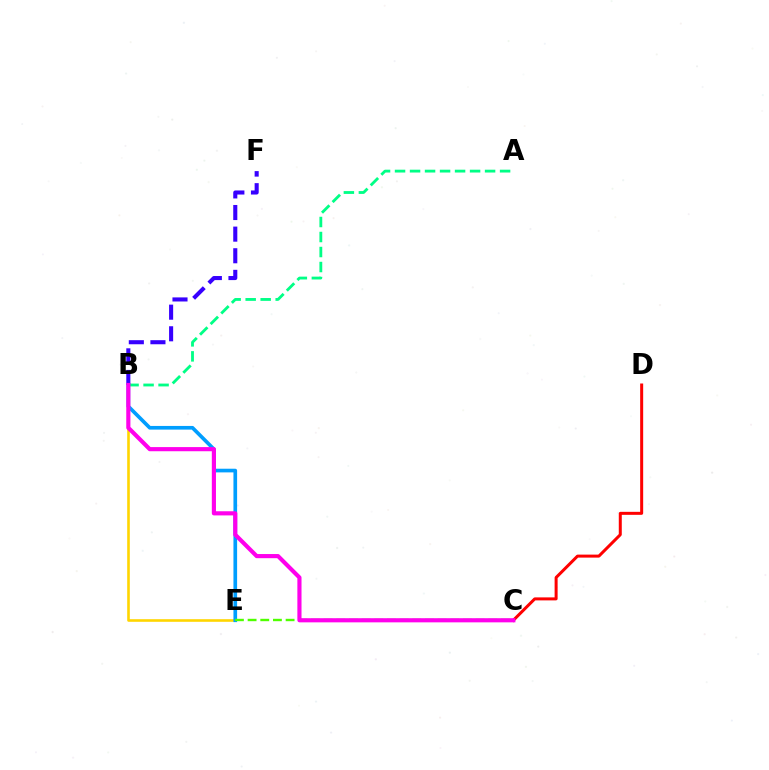{('B', 'F'): [{'color': '#3700ff', 'line_style': 'dashed', 'thickness': 2.94}], ('C', 'D'): [{'color': '#ff0000', 'line_style': 'solid', 'thickness': 2.16}], ('B', 'E'): [{'color': '#ffd500', 'line_style': 'solid', 'thickness': 1.88}, {'color': '#009eff', 'line_style': 'solid', 'thickness': 2.64}], ('C', 'E'): [{'color': '#4fff00', 'line_style': 'dashed', 'thickness': 1.72}], ('A', 'B'): [{'color': '#00ff86', 'line_style': 'dashed', 'thickness': 2.04}], ('B', 'C'): [{'color': '#ff00ed', 'line_style': 'solid', 'thickness': 2.98}]}